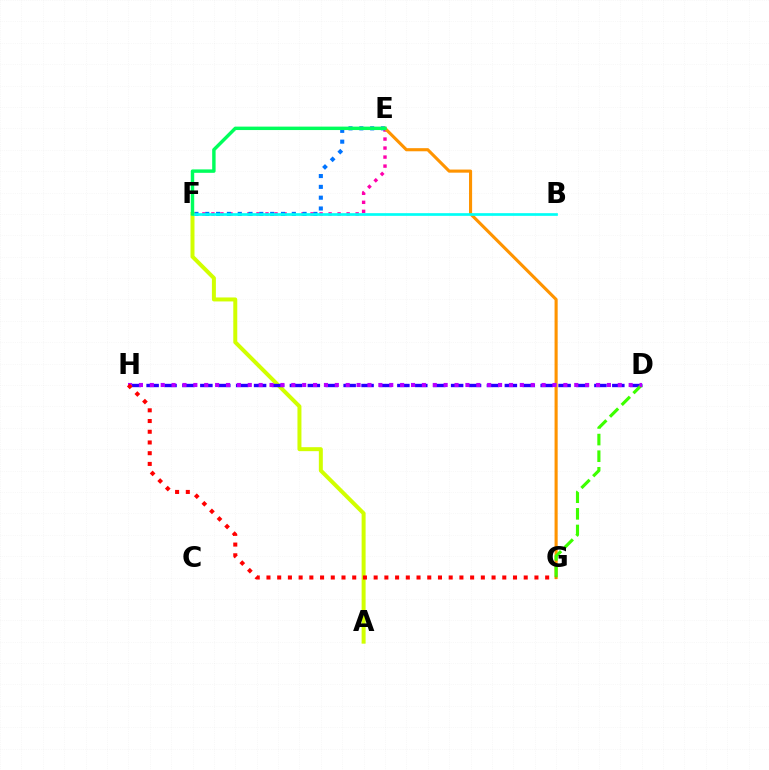{('E', 'F'): [{'color': '#ff00ac', 'line_style': 'dotted', 'thickness': 2.45}, {'color': '#0074ff', 'line_style': 'dotted', 'thickness': 2.94}, {'color': '#00ff5c', 'line_style': 'solid', 'thickness': 2.47}], ('E', 'G'): [{'color': '#ff9400', 'line_style': 'solid', 'thickness': 2.24}], ('A', 'F'): [{'color': '#d1ff00', 'line_style': 'solid', 'thickness': 2.87}], ('D', 'H'): [{'color': '#2500ff', 'line_style': 'dashed', 'thickness': 2.43}, {'color': '#b900ff', 'line_style': 'dotted', 'thickness': 2.96}], ('B', 'F'): [{'color': '#00fff6', 'line_style': 'solid', 'thickness': 1.94}], ('D', 'G'): [{'color': '#3dff00', 'line_style': 'dashed', 'thickness': 2.26}], ('G', 'H'): [{'color': '#ff0000', 'line_style': 'dotted', 'thickness': 2.91}]}